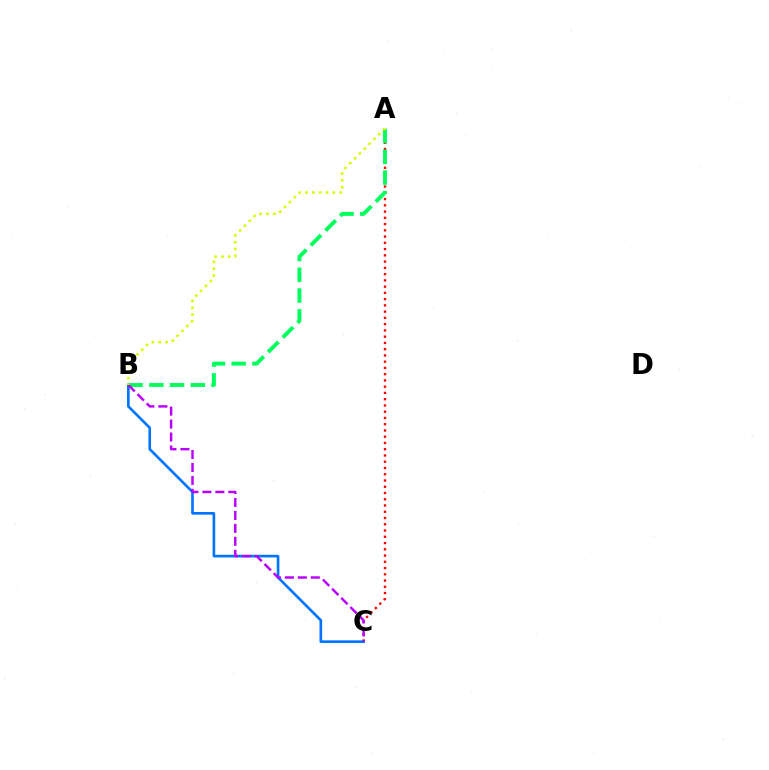{('A', 'C'): [{'color': '#ff0000', 'line_style': 'dotted', 'thickness': 1.7}], ('B', 'C'): [{'color': '#0074ff', 'line_style': 'solid', 'thickness': 1.91}, {'color': '#b900ff', 'line_style': 'dashed', 'thickness': 1.76}], ('A', 'B'): [{'color': '#00ff5c', 'line_style': 'dashed', 'thickness': 2.82}, {'color': '#d1ff00', 'line_style': 'dotted', 'thickness': 1.86}]}